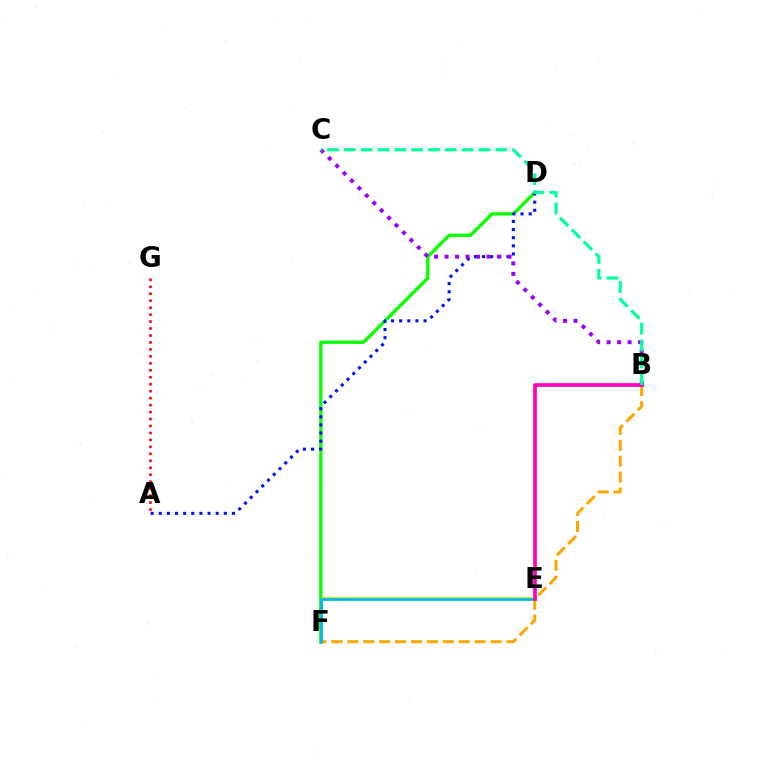{('B', 'F'): [{'color': '#ffa500', 'line_style': 'dashed', 'thickness': 2.16}], ('E', 'F'): [{'color': '#b3ff00', 'line_style': 'solid', 'thickness': 2.8}, {'color': '#00b5ff', 'line_style': 'solid', 'thickness': 1.91}], ('D', 'F'): [{'color': '#08ff00', 'line_style': 'solid', 'thickness': 2.39}], ('A', 'D'): [{'color': '#0010ff', 'line_style': 'dotted', 'thickness': 2.21}], ('B', 'E'): [{'color': '#ff00bd', 'line_style': 'solid', 'thickness': 2.67}], ('B', 'C'): [{'color': '#9b00ff', 'line_style': 'dotted', 'thickness': 2.85}, {'color': '#00ff9d', 'line_style': 'dashed', 'thickness': 2.29}], ('A', 'G'): [{'color': '#ff0000', 'line_style': 'dotted', 'thickness': 1.89}]}